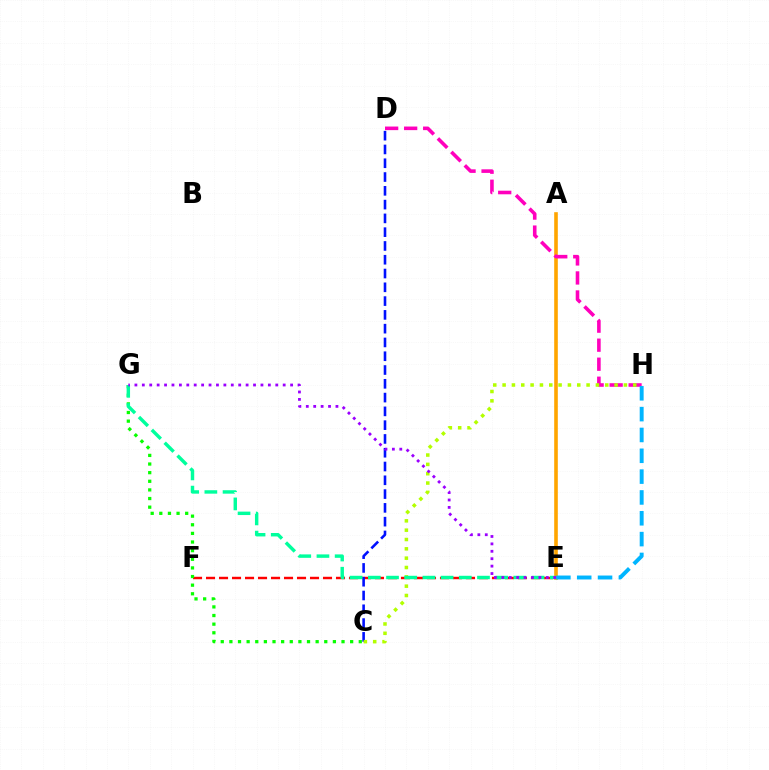{('E', 'F'): [{'color': '#ff0000', 'line_style': 'dashed', 'thickness': 1.77}], ('A', 'E'): [{'color': '#ffa500', 'line_style': 'solid', 'thickness': 2.61}], ('C', 'G'): [{'color': '#08ff00', 'line_style': 'dotted', 'thickness': 2.34}], ('D', 'H'): [{'color': '#ff00bd', 'line_style': 'dashed', 'thickness': 2.58}], ('C', 'D'): [{'color': '#0010ff', 'line_style': 'dashed', 'thickness': 1.87}], ('C', 'H'): [{'color': '#b3ff00', 'line_style': 'dotted', 'thickness': 2.54}], ('E', 'G'): [{'color': '#00ff9d', 'line_style': 'dashed', 'thickness': 2.47}, {'color': '#9b00ff', 'line_style': 'dotted', 'thickness': 2.01}], ('E', 'H'): [{'color': '#00b5ff', 'line_style': 'dashed', 'thickness': 2.83}]}